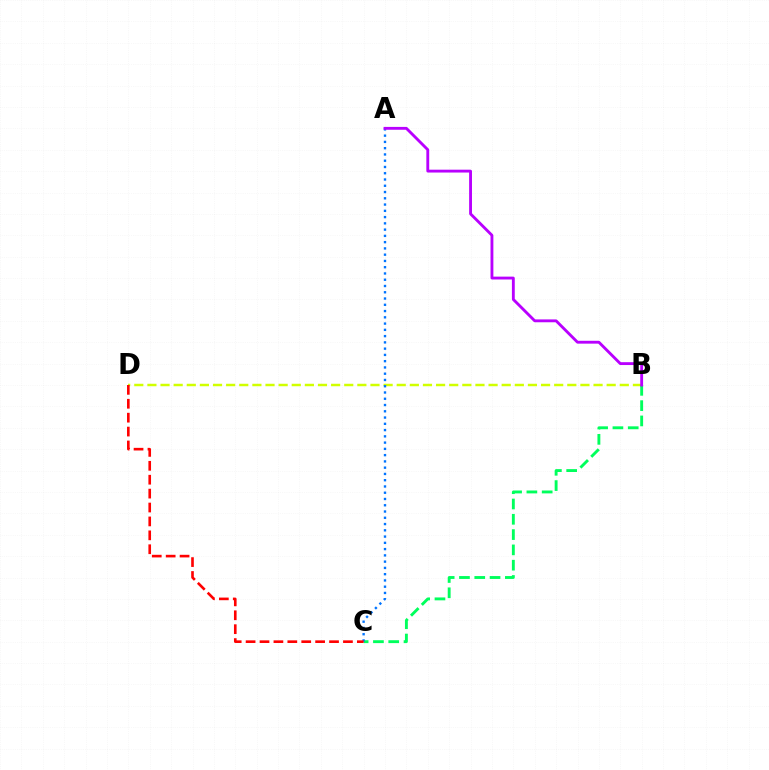{('B', 'D'): [{'color': '#d1ff00', 'line_style': 'dashed', 'thickness': 1.78}], ('B', 'C'): [{'color': '#00ff5c', 'line_style': 'dashed', 'thickness': 2.08}], ('A', 'C'): [{'color': '#0074ff', 'line_style': 'dotted', 'thickness': 1.7}], ('C', 'D'): [{'color': '#ff0000', 'line_style': 'dashed', 'thickness': 1.89}], ('A', 'B'): [{'color': '#b900ff', 'line_style': 'solid', 'thickness': 2.06}]}